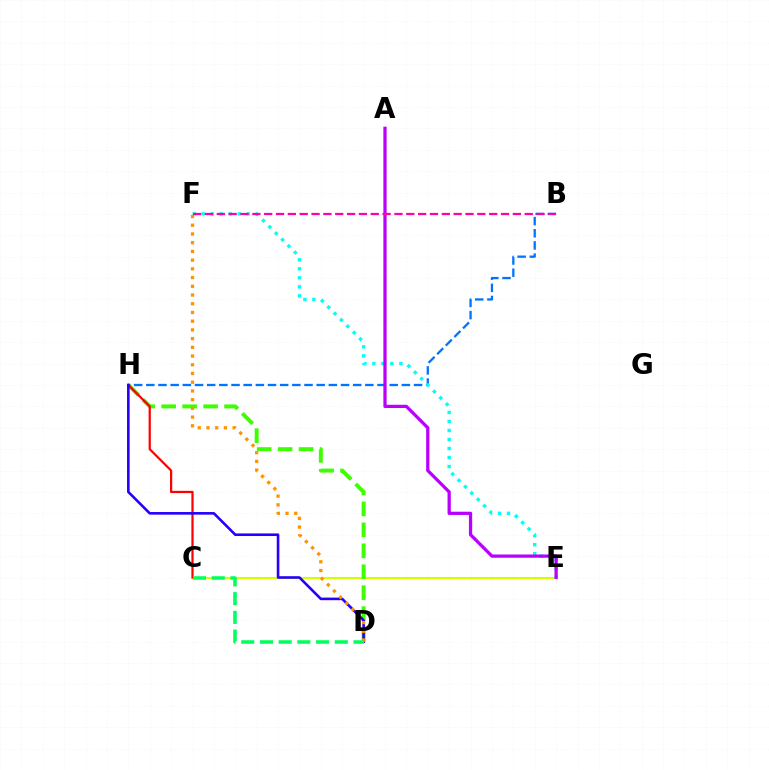{('C', 'E'): [{'color': '#d1ff00', 'line_style': 'solid', 'thickness': 1.5}], ('D', 'H'): [{'color': '#3dff00', 'line_style': 'dashed', 'thickness': 2.85}, {'color': '#2500ff', 'line_style': 'solid', 'thickness': 1.88}], ('B', 'H'): [{'color': '#0074ff', 'line_style': 'dashed', 'thickness': 1.65}], ('C', 'H'): [{'color': '#ff0000', 'line_style': 'solid', 'thickness': 1.6}], ('E', 'F'): [{'color': '#00fff6', 'line_style': 'dotted', 'thickness': 2.45}], ('A', 'E'): [{'color': '#b900ff', 'line_style': 'solid', 'thickness': 2.34}], ('B', 'F'): [{'color': '#ff00ac', 'line_style': 'dashed', 'thickness': 1.61}], ('D', 'F'): [{'color': '#ff9400', 'line_style': 'dotted', 'thickness': 2.37}], ('C', 'D'): [{'color': '#00ff5c', 'line_style': 'dashed', 'thickness': 2.54}]}